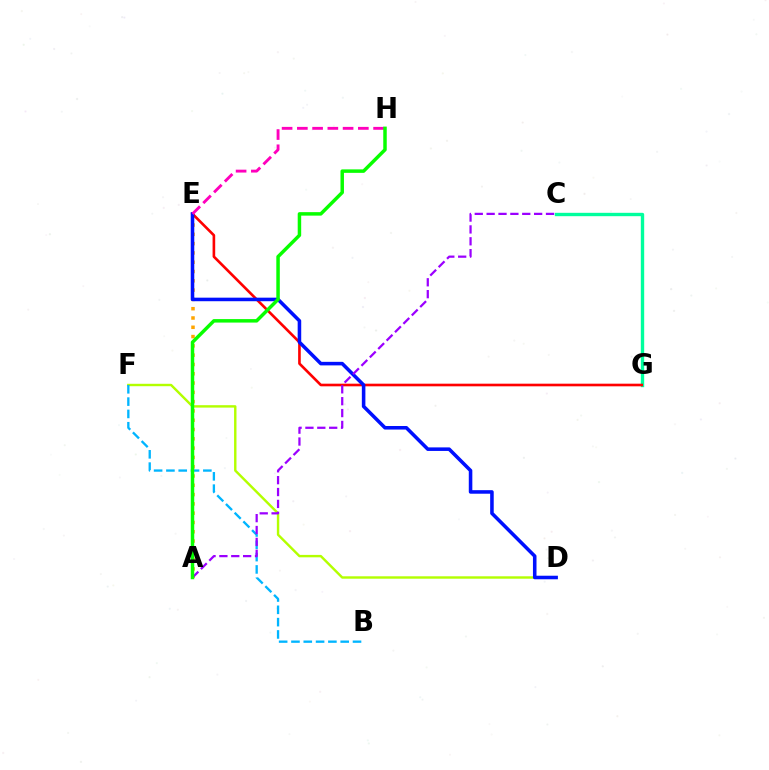{('A', 'E'): [{'color': '#ffa500', 'line_style': 'dotted', 'thickness': 2.53}], ('C', 'G'): [{'color': '#00ff9d', 'line_style': 'solid', 'thickness': 2.42}], ('E', 'G'): [{'color': '#ff0000', 'line_style': 'solid', 'thickness': 1.89}], ('D', 'F'): [{'color': '#b3ff00', 'line_style': 'solid', 'thickness': 1.74}], ('B', 'F'): [{'color': '#00b5ff', 'line_style': 'dashed', 'thickness': 1.67}], ('D', 'E'): [{'color': '#0010ff', 'line_style': 'solid', 'thickness': 2.56}], ('A', 'C'): [{'color': '#9b00ff', 'line_style': 'dashed', 'thickness': 1.61}], ('E', 'H'): [{'color': '#ff00bd', 'line_style': 'dashed', 'thickness': 2.07}], ('A', 'H'): [{'color': '#08ff00', 'line_style': 'solid', 'thickness': 2.5}]}